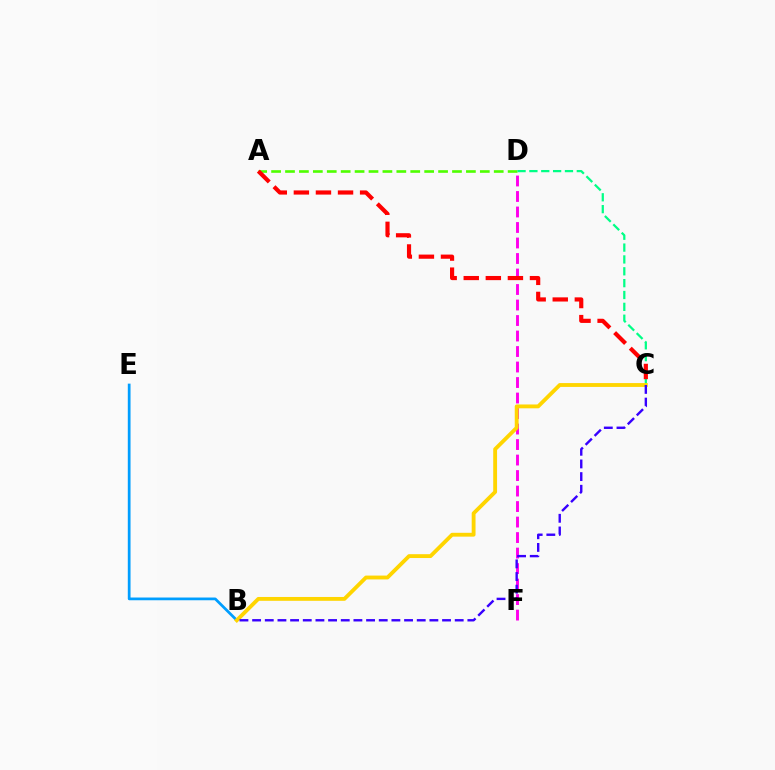{('A', 'D'): [{'color': '#4fff00', 'line_style': 'dashed', 'thickness': 1.89}], ('D', 'F'): [{'color': '#ff00ed', 'line_style': 'dashed', 'thickness': 2.11}], ('C', 'D'): [{'color': '#00ff86', 'line_style': 'dashed', 'thickness': 1.61}], ('A', 'C'): [{'color': '#ff0000', 'line_style': 'dashed', 'thickness': 3.0}], ('B', 'E'): [{'color': '#009eff', 'line_style': 'solid', 'thickness': 1.97}], ('B', 'C'): [{'color': '#ffd500', 'line_style': 'solid', 'thickness': 2.77}, {'color': '#3700ff', 'line_style': 'dashed', 'thickness': 1.72}]}